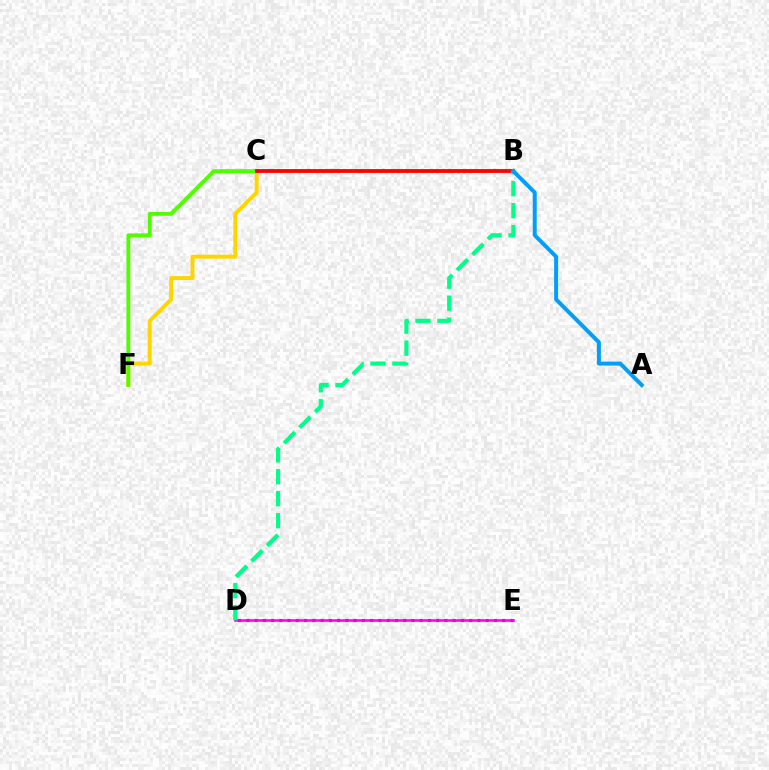{('D', 'E'): [{'color': '#3700ff', 'line_style': 'dotted', 'thickness': 2.24}, {'color': '#ff00ed', 'line_style': 'solid', 'thickness': 1.84}], ('C', 'F'): [{'color': '#ffd500', 'line_style': 'solid', 'thickness': 2.82}, {'color': '#4fff00', 'line_style': 'solid', 'thickness': 2.77}], ('B', 'C'): [{'color': '#ff0000', 'line_style': 'solid', 'thickness': 2.75}], ('B', 'D'): [{'color': '#00ff86', 'line_style': 'dashed', 'thickness': 2.98}], ('A', 'B'): [{'color': '#009eff', 'line_style': 'solid', 'thickness': 2.86}]}